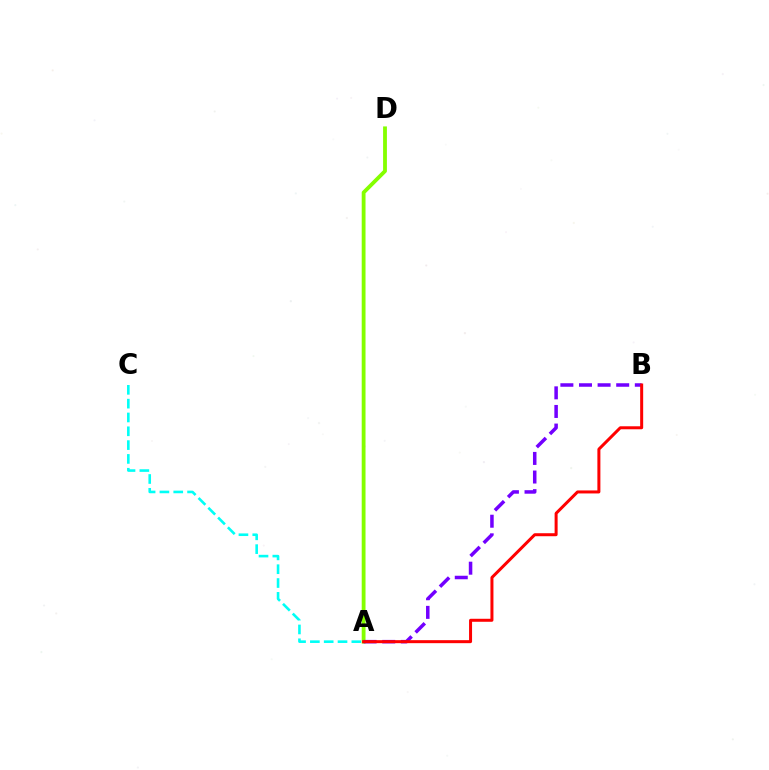{('A', 'C'): [{'color': '#00fff6', 'line_style': 'dashed', 'thickness': 1.88}], ('A', 'D'): [{'color': '#84ff00', 'line_style': 'solid', 'thickness': 2.75}], ('A', 'B'): [{'color': '#7200ff', 'line_style': 'dashed', 'thickness': 2.53}, {'color': '#ff0000', 'line_style': 'solid', 'thickness': 2.16}]}